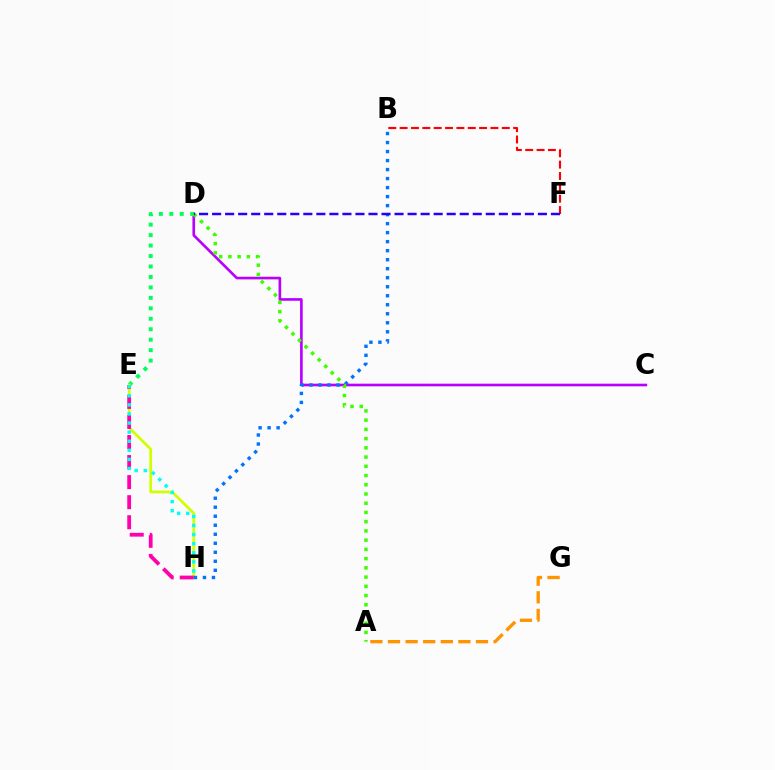{('A', 'G'): [{'color': '#ff9400', 'line_style': 'dashed', 'thickness': 2.39}], ('C', 'D'): [{'color': '#b900ff', 'line_style': 'solid', 'thickness': 1.9}], ('D', 'E'): [{'color': '#00ff5c', 'line_style': 'dotted', 'thickness': 2.84}], ('E', 'H'): [{'color': '#d1ff00', 'line_style': 'solid', 'thickness': 1.97}, {'color': '#ff00ac', 'line_style': 'dashed', 'thickness': 2.72}, {'color': '#00fff6', 'line_style': 'dotted', 'thickness': 2.47}], ('B', 'F'): [{'color': '#ff0000', 'line_style': 'dashed', 'thickness': 1.54}], ('B', 'H'): [{'color': '#0074ff', 'line_style': 'dotted', 'thickness': 2.45}], ('A', 'D'): [{'color': '#3dff00', 'line_style': 'dotted', 'thickness': 2.51}], ('D', 'F'): [{'color': '#2500ff', 'line_style': 'dashed', 'thickness': 1.77}]}